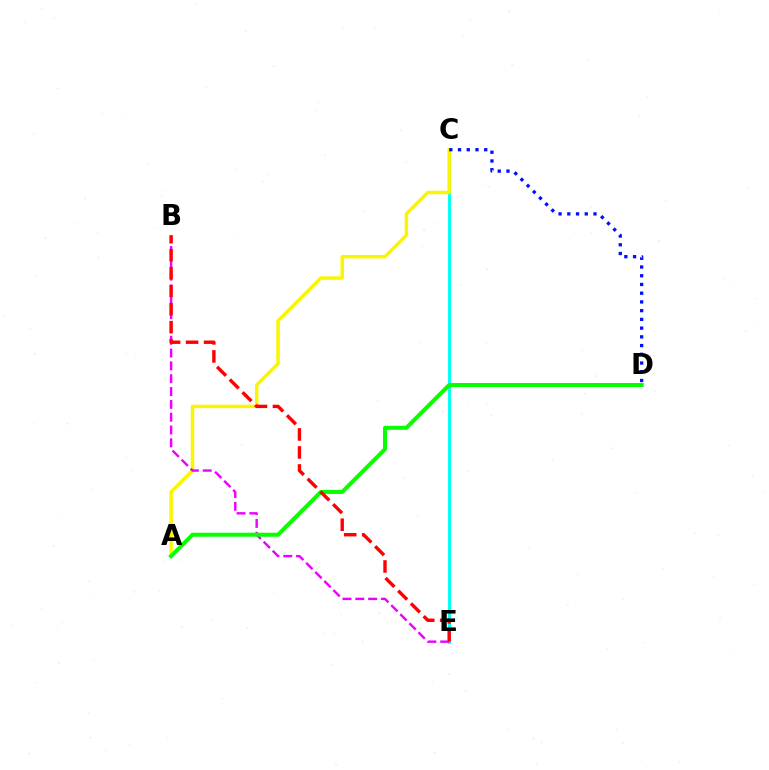{('C', 'E'): [{'color': '#00fff6', 'line_style': 'solid', 'thickness': 2.11}], ('A', 'C'): [{'color': '#fcf500', 'line_style': 'solid', 'thickness': 2.5}], ('B', 'E'): [{'color': '#ee00ff', 'line_style': 'dashed', 'thickness': 1.74}, {'color': '#ff0000', 'line_style': 'dashed', 'thickness': 2.45}], ('A', 'D'): [{'color': '#08ff00', 'line_style': 'solid', 'thickness': 2.89}], ('C', 'D'): [{'color': '#0010ff', 'line_style': 'dotted', 'thickness': 2.37}]}